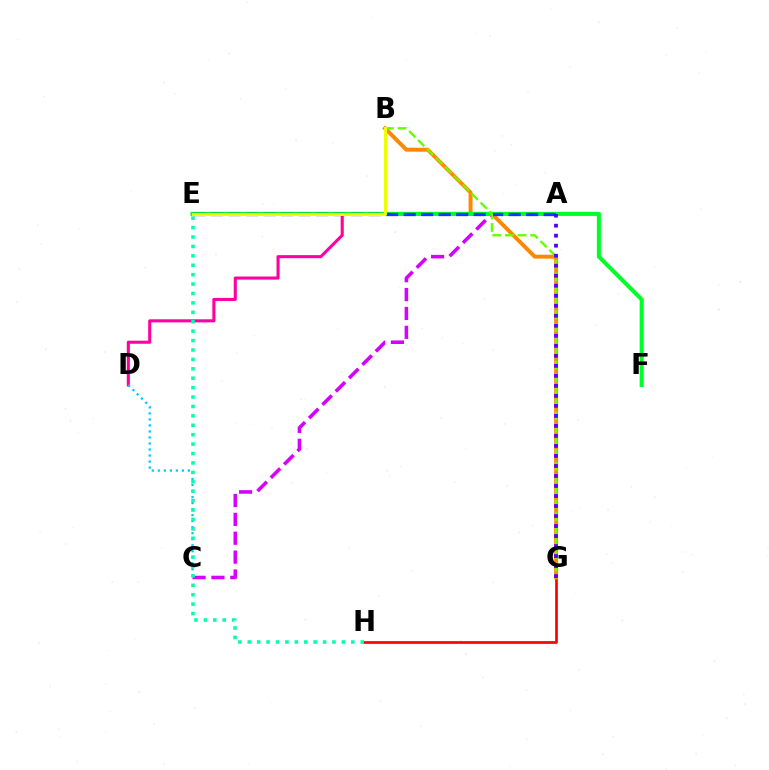{('A', 'C'): [{'color': '#d600ff', 'line_style': 'dashed', 'thickness': 2.56}], ('G', 'H'): [{'color': '#ff0000', 'line_style': 'solid', 'thickness': 1.95}], ('B', 'G'): [{'color': '#ff8800', 'line_style': 'solid', 'thickness': 2.84}, {'color': '#66ff00', 'line_style': 'dashed', 'thickness': 1.72}], ('A', 'D'): [{'color': '#ff00a0', 'line_style': 'solid', 'thickness': 2.22}], ('C', 'D'): [{'color': '#00c7ff', 'line_style': 'dotted', 'thickness': 1.64}], ('E', 'F'): [{'color': '#00ff27', 'line_style': 'solid', 'thickness': 2.92}], ('E', 'H'): [{'color': '#00ffaf', 'line_style': 'dotted', 'thickness': 2.56}], ('A', 'E'): [{'color': '#003fff', 'line_style': 'dashed', 'thickness': 2.38}], ('B', 'E'): [{'color': '#eeff00', 'line_style': 'solid', 'thickness': 2.17}], ('A', 'G'): [{'color': '#4f00ff', 'line_style': 'dotted', 'thickness': 2.72}]}